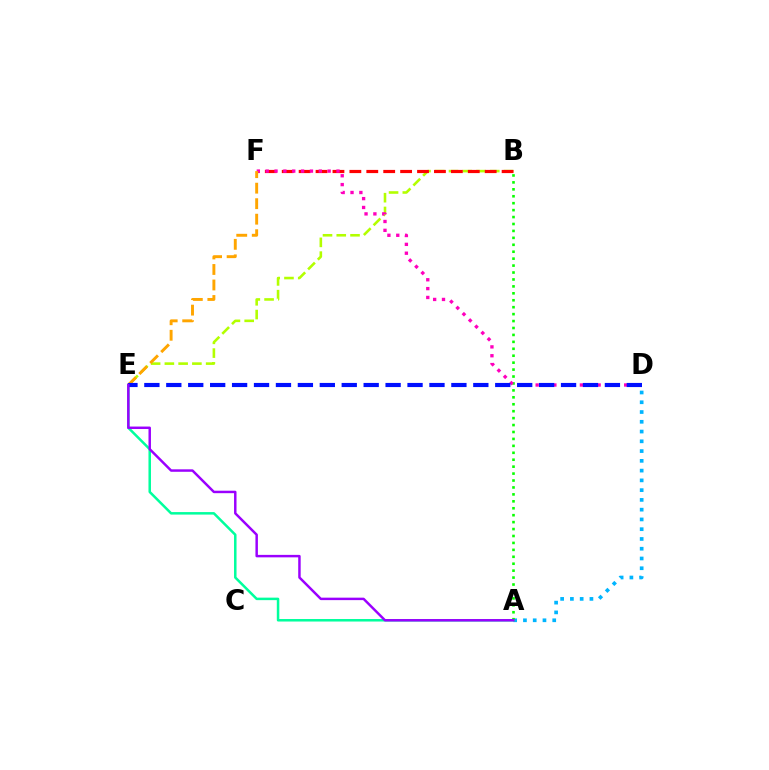{('B', 'E'): [{'color': '#b3ff00', 'line_style': 'dashed', 'thickness': 1.87}], ('A', 'D'): [{'color': '#00b5ff', 'line_style': 'dotted', 'thickness': 2.65}], ('A', 'B'): [{'color': '#08ff00', 'line_style': 'dotted', 'thickness': 1.88}], ('B', 'F'): [{'color': '#ff0000', 'line_style': 'dashed', 'thickness': 2.3}], ('D', 'F'): [{'color': '#ff00bd', 'line_style': 'dotted', 'thickness': 2.41}], ('A', 'E'): [{'color': '#00ff9d', 'line_style': 'solid', 'thickness': 1.8}, {'color': '#9b00ff', 'line_style': 'solid', 'thickness': 1.78}], ('E', 'F'): [{'color': '#ffa500', 'line_style': 'dashed', 'thickness': 2.11}], ('D', 'E'): [{'color': '#0010ff', 'line_style': 'dashed', 'thickness': 2.98}]}